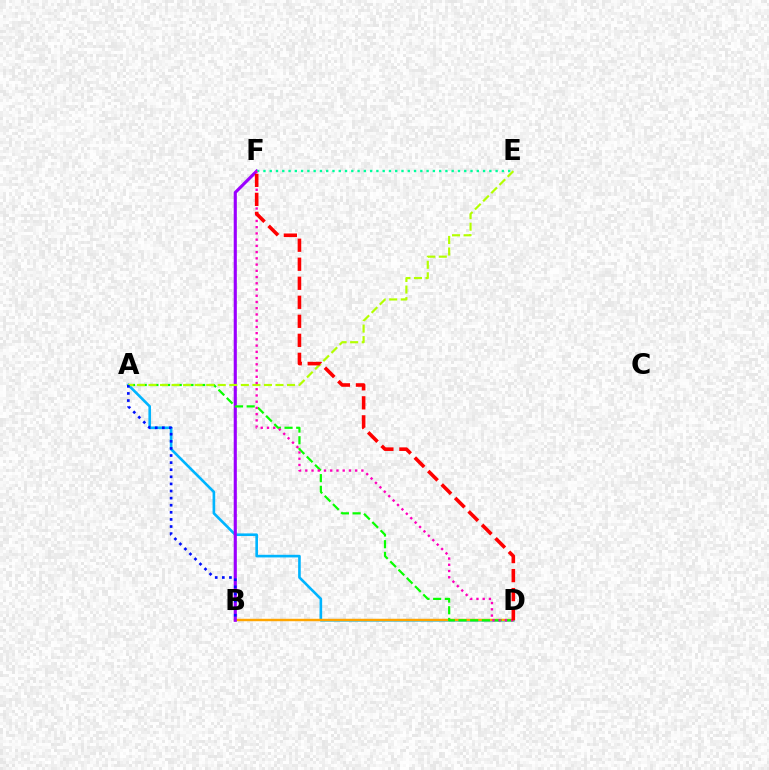{('A', 'D'): [{'color': '#00b5ff', 'line_style': 'solid', 'thickness': 1.9}, {'color': '#08ff00', 'line_style': 'dashed', 'thickness': 1.59}], ('B', 'D'): [{'color': '#ffa500', 'line_style': 'solid', 'thickness': 1.75}], ('B', 'F'): [{'color': '#9b00ff', 'line_style': 'solid', 'thickness': 2.25}], ('E', 'F'): [{'color': '#00ff9d', 'line_style': 'dotted', 'thickness': 1.7}], ('A', 'E'): [{'color': '#b3ff00', 'line_style': 'dashed', 'thickness': 1.57}], ('D', 'F'): [{'color': '#ff00bd', 'line_style': 'dotted', 'thickness': 1.69}, {'color': '#ff0000', 'line_style': 'dashed', 'thickness': 2.58}], ('A', 'B'): [{'color': '#0010ff', 'line_style': 'dotted', 'thickness': 1.93}]}